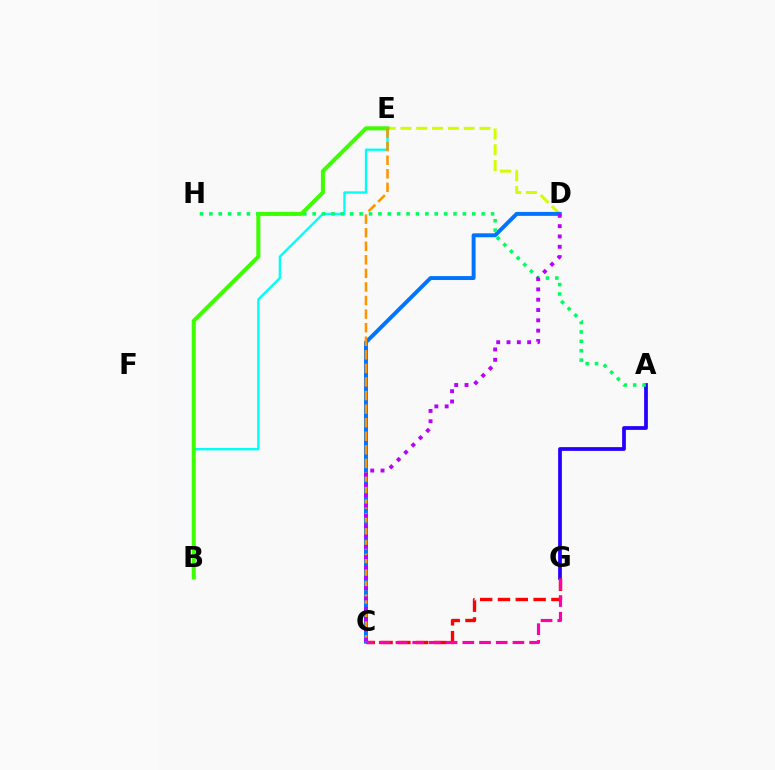{('D', 'E'): [{'color': '#d1ff00', 'line_style': 'dashed', 'thickness': 2.15}], ('A', 'G'): [{'color': '#2500ff', 'line_style': 'solid', 'thickness': 2.69}], ('B', 'E'): [{'color': '#00fff6', 'line_style': 'solid', 'thickness': 1.69}, {'color': '#3dff00', 'line_style': 'solid', 'thickness': 2.9}], ('C', 'G'): [{'color': '#ff0000', 'line_style': 'dashed', 'thickness': 2.42}, {'color': '#ff00ac', 'line_style': 'dashed', 'thickness': 2.27}], ('C', 'D'): [{'color': '#0074ff', 'line_style': 'solid', 'thickness': 2.84}, {'color': '#b900ff', 'line_style': 'dotted', 'thickness': 2.8}], ('A', 'H'): [{'color': '#00ff5c', 'line_style': 'dotted', 'thickness': 2.55}], ('C', 'E'): [{'color': '#ff9400', 'line_style': 'dashed', 'thickness': 1.84}]}